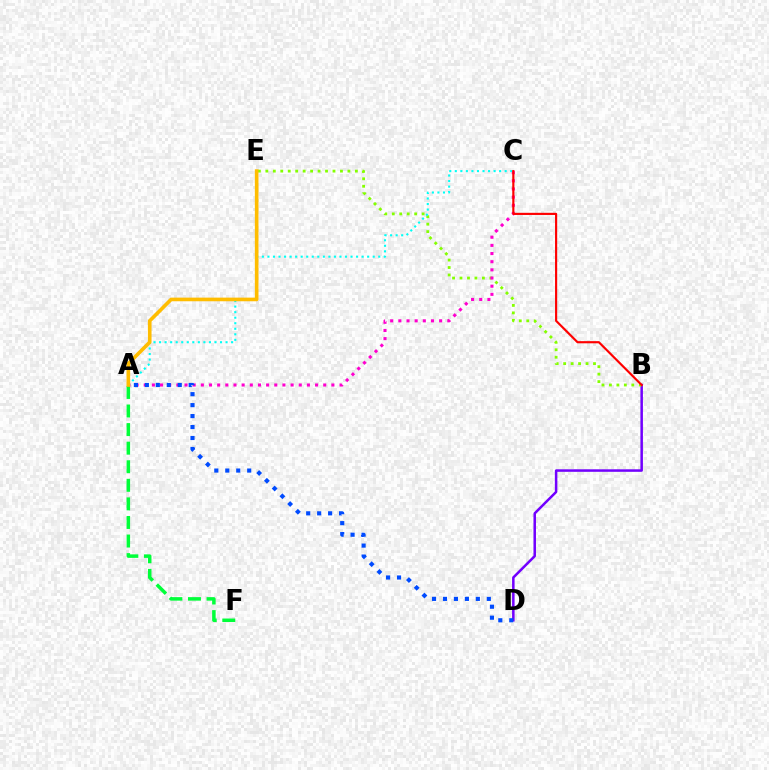{('A', 'F'): [{'color': '#00ff39', 'line_style': 'dashed', 'thickness': 2.52}], ('B', 'D'): [{'color': '#7200ff', 'line_style': 'solid', 'thickness': 1.81}], ('B', 'E'): [{'color': '#84ff00', 'line_style': 'dotted', 'thickness': 2.03}], ('A', 'C'): [{'color': '#ff00cf', 'line_style': 'dotted', 'thickness': 2.22}, {'color': '#00fff6', 'line_style': 'dotted', 'thickness': 1.51}], ('A', 'D'): [{'color': '#004bff', 'line_style': 'dotted', 'thickness': 2.98}], ('A', 'E'): [{'color': '#ffbd00', 'line_style': 'solid', 'thickness': 2.62}], ('B', 'C'): [{'color': '#ff0000', 'line_style': 'solid', 'thickness': 1.55}]}